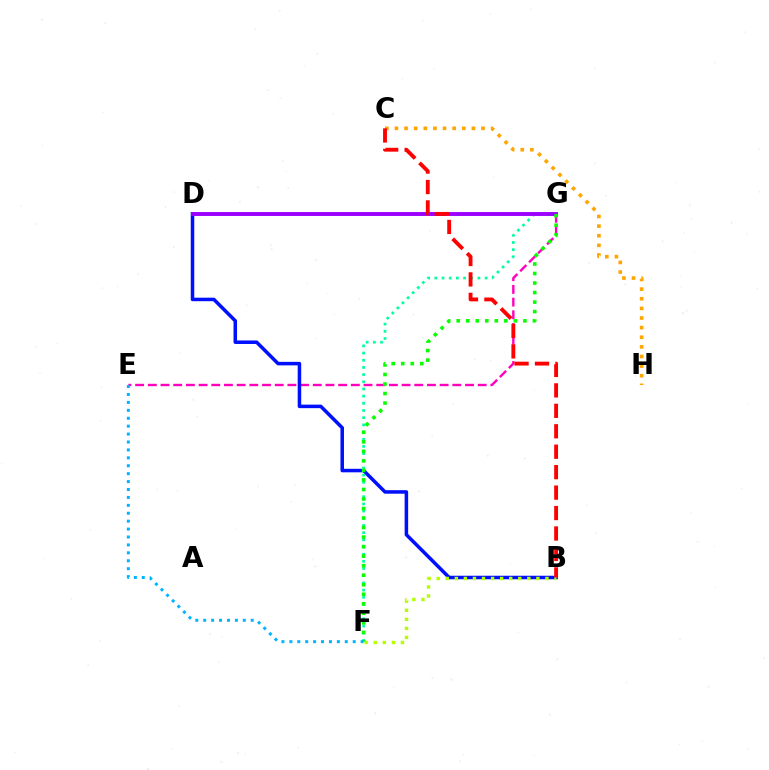{('C', 'H'): [{'color': '#ffa500', 'line_style': 'dotted', 'thickness': 2.61}], ('E', 'G'): [{'color': '#ff00bd', 'line_style': 'dashed', 'thickness': 1.72}], ('B', 'D'): [{'color': '#0010ff', 'line_style': 'solid', 'thickness': 2.53}], ('B', 'F'): [{'color': '#b3ff00', 'line_style': 'dotted', 'thickness': 2.46}], ('F', 'G'): [{'color': '#00ff9d', 'line_style': 'dotted', 'thickness': 1.95}, {'color': '#08ff00', 'line_style': 'dotted', 'thickness': 2.59}], ('D', 'G'): [{'color': '#9b00ff', 'line_style': 'solid', 'thickness': 2.81}], ('B', 'C'): [{'color': '#ff0000', 'line_style': 'dashed', 'thickness': 2.78}], ('E', 'F'): [{'color': '#00b5ff', 'line_style': 'dotted', 'thickness': 2.15}]}